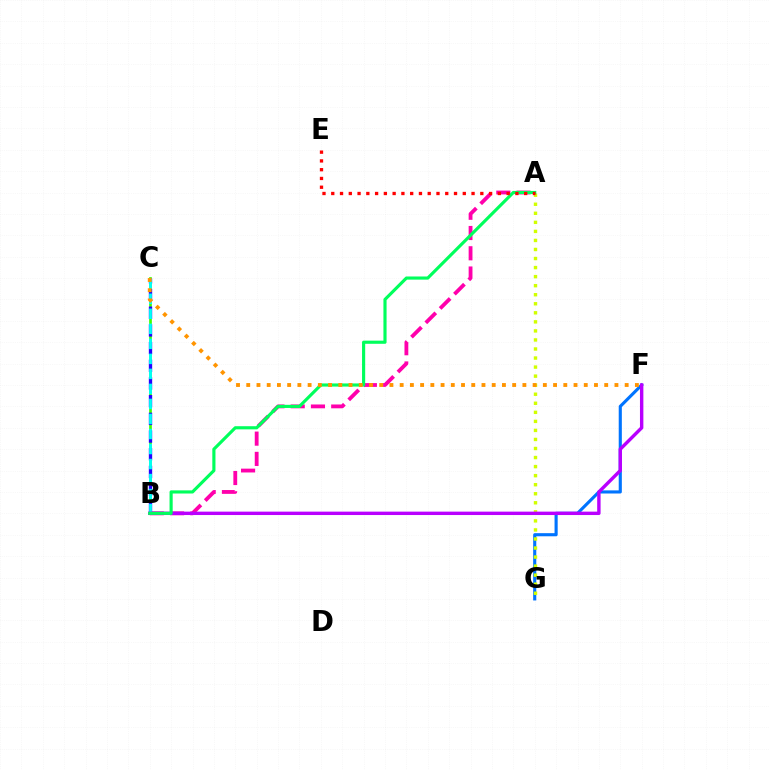{('F', 'G'): [{'color': '#0074ff', 'line_style': 'solid', 'thickness': 2.25}], ('B', 'C'): [{'color': '#3dff00', 'line_style': 'solid', 'thickness': 1.94}, {'color': '#2500ff', 'line_style': 'dashed', 'thickness': 2.4}, {'color': '#00fff6', 'line_style': 'dashed', 'thickness': 2.04}], ('A', 'B'): [{'color': '#ff00ac', 'line_style': 'dashed', 'thickness': 2.75}, {'color': '#00ff5c', 'line_style': 'solid', 'thickness': 2.27}], ('A', 'G'): [{'color': '#d1ff00', 'line_style': 'dotted', 'thickness': 2.46}], ('B', 'F'): [{'color': '#b900ff', 'line_style': 'solid', 'thickness': 2.45}], ('C', 'F'): [{'color': '#ff9400', 'line_style': 'dotted', 'thickness': 2.78}], ('A', 'E'): [{'color': '#ff0000', 'line_style': 'dotted', 'thickness': 2.38}]}